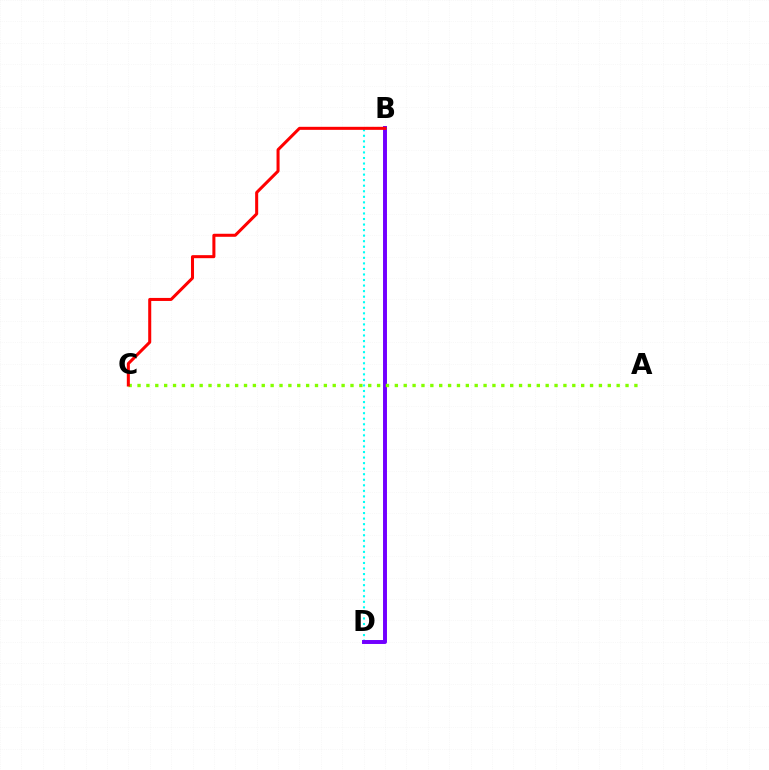{('B', 'D'): [{'color': '#00fff6', 'line_style': 'dotted', 'thickness': 1.51}, {'color': '#7200ff', 'line_style': 'solid', 'thickness': 2.84}], ('A', 'C'): [{'color': '#84ff00', 'line_style': 'dotted', 'thickness': 2.41}], ('B', 'C'): [{'color': '#ff0000', 'line_style': 'solid', 'thickness': 2.18}]}